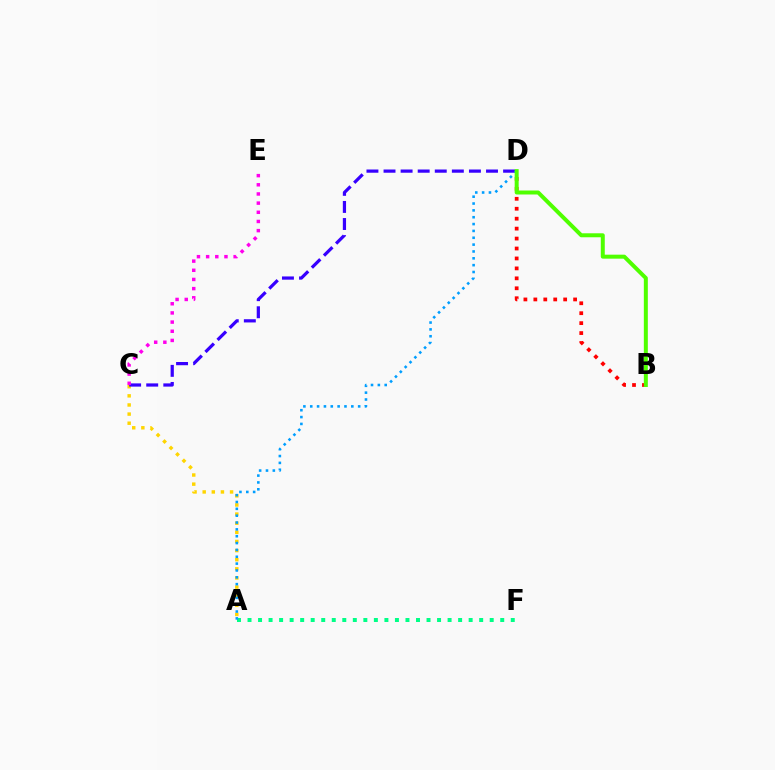{('B', 'D'): [{'color': '#ff0000', 'line_style': 'dotted', 'thickness': 2.7}, {'color': '#4fff00', 'line_style': 'solid', 'thickness': 2.87}], ('A', 'C'): [{'color': '#ffd500', 'line_style': 'dotted', 'thickness': 2.48}], ('C', 'D'): [{'color': '#3700ff', 'line_style': 'dashed', 'thickness': 2.32}], ('C', 'E'): [{'color': '#ff00ed', 'line_style': 'dotted', 'thickness': 2.49}], ('A', 'F'): [{'color': '#00ff86', 'line_style': 'dotted', 'thickness': 2.86}], ('A', 'D'): [{'color': '#009eff', 'line_style': 'dotted', 'thickness': 1.86}]}